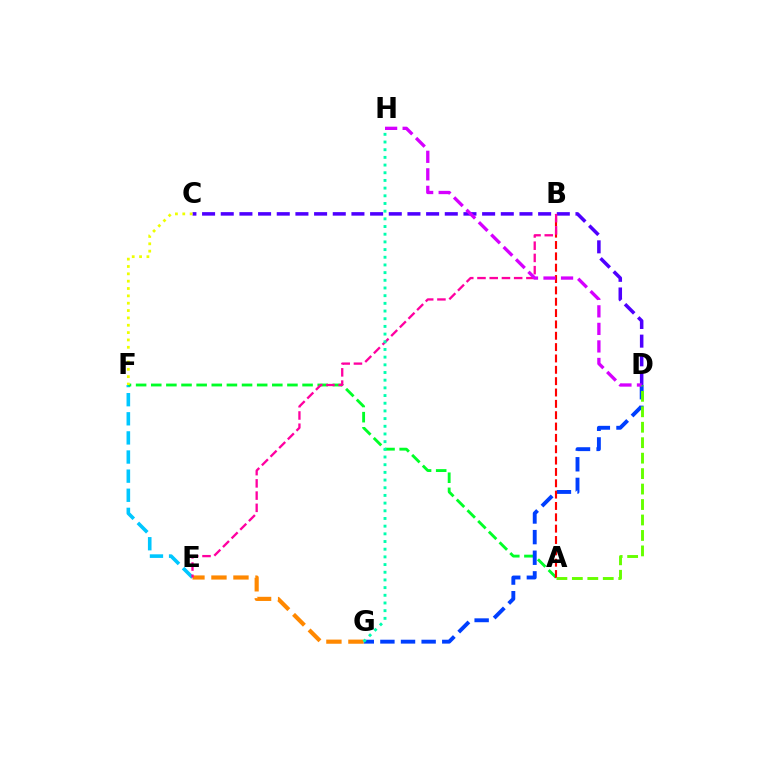{('E', 'F'): [{'color': '#00c7ff', 'line_style': 'dashed', 'thickness': 2.6}], ('A', 'F'): [{'color': '#00ff27', 'line_style': 'dashed', 'thickness': 2.06}], ('D', 'G'): [{'color': '#003fff', 'line_style': 'dashed', 'thickness': 2.8}], ('C', 'D'): [{'color': '#4f00ff', 'line_style': 'dashed', 'thickness': 2.54}], ('E', 'G'): [{'color': '#ff8800', 'line_style': 'dashed', 'thickness': 2.99}], ('C', 'F'): [{'color': '#eeff00', 'line_style': 'dotted', 'thickness': 2.0}], ('A', 'B'): [{'color': '#ff0000', 'line_style': 'dashed', 'thickness': 1.54}], ('B', 'E'): [{'color': '#ff00a0', 'line_style': 'dashed', 'thickness': 1.66}], ('D', 'H'): [{'color': '#d600ff', 'line_style': 'dashed', 'thickness': 2.38}], ('G', 'H'): [{'color': '#00ffaf', 'line_style': 'dotted', 'thickness': 2.09}], ('A', 'D'): [{'color': '#66ff00', 'line_style': 'dashed', 'thickness': 2.1}]}